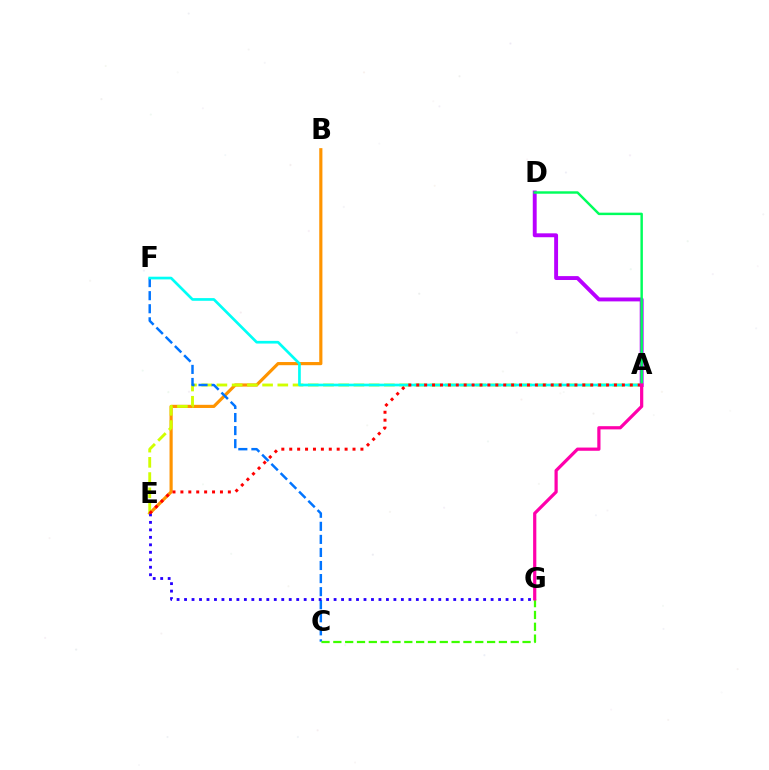{('B', 'E'): [{'color': '#ff9400', 'line_style': 'solid', 'thickness': 2.27}], ('A', 'E'): [{'color': '#d1ff00', 'line_style': 'dashed', 'thickness': 2.07}, {'color': '#ff0000', 'line_style': 'dotted', 'thickness': 2.15}], ('C', 'F'): [{'color': '#0074ff', 'line_style': 'dashed', 'thickness': 1.77}], ('C', 'G'): [{'color': '#3dff00', 'line_style': 'dashed', 'thickness': 1.61}], ('A', 'F'): [{'color': '#00fff6', 'line_style': 'solid', 'thickness': 1.93}], ('E', 'G'): [{'color': '#2500ff', 'line_style': 'dotted', 'thickness': 2.03}], ('A', 'D'): [{'color': '#b900ff', 'line_style': 'solid', 'thickness': 2.81}, {'color': '#00ff5c', 'line_style': 'solid', 'thickness': 1.76}], ('A', 'G'): [{'color': '#ff00ac', 'line_style': 'solid', 'thickness': 2.31}]}